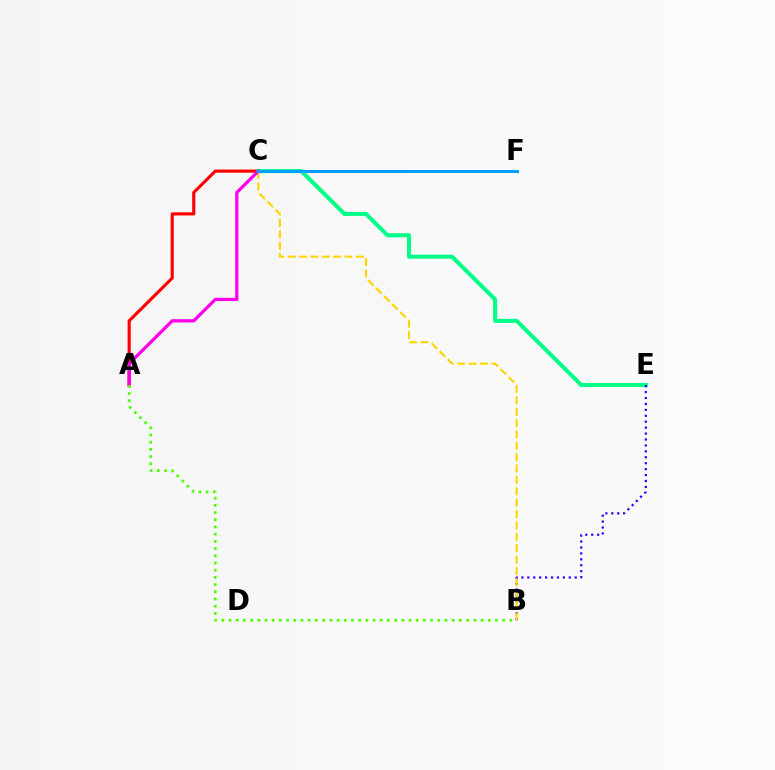{('A', 'C'): [{'color': '#ff0000', 'line_style': 'solid', 'thickness': 2.25}, {'color': '#ff00ed', 'line_style': 'solid', 'thickness': 2.34}], ('C', 'E'): [{'color': '#00ff86', 'line_style': 'solid', 'thickness': 2.92}], ('B', 'E'): [{'color': '#3700ff', 'line_style': 'dotted', 'thickness': 1.61}], ('B', 'C'): [{'color': '#ffd500', 'line_style': 'dashed', 'thickness': 1.54}], ('C', 'F'): [{'color': '#009eff', 'line_style': 'solid', 'thickness': 2.2}], ('A', 'B'): [{'color': '#4fff00', 'line_style': 'dotted', 'thickness': 1.96}]}